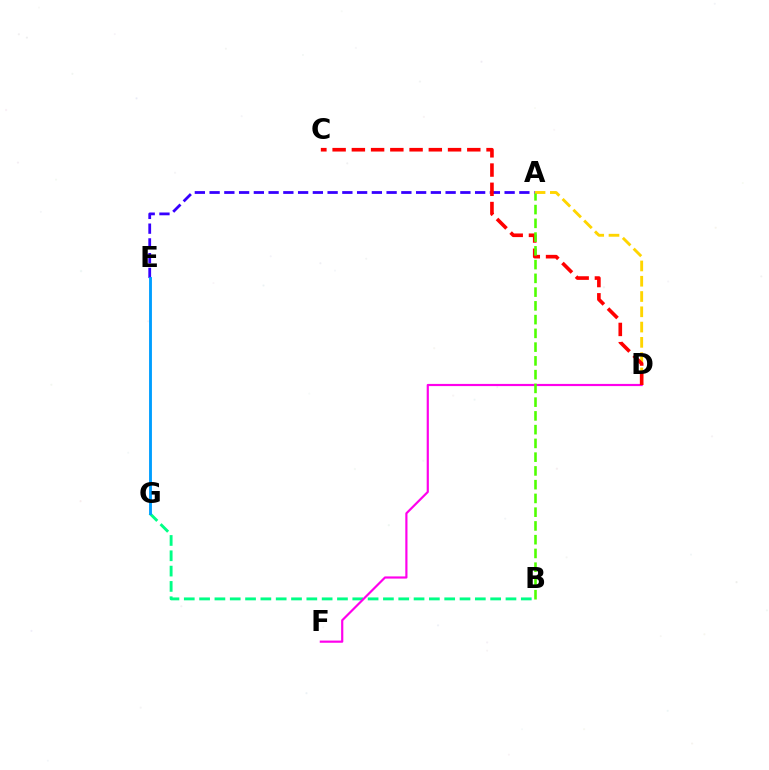{('A', 'E'): [{'color': '#3700ff', 'line_style': 'dashed', 'thickness': 2.0}], ('B', 'G'): [{'color': '#00ff86', 'line_style': 'dashed', 'thickness': 2.08}], ('D', 'F'): [{'color': '#ff00ed', 'line_style': 'solid', 'thickness': 1.57}], ('A', 'D'): [{'color': '#ffd500', 'line_style': 'dashed', 'thickness': 2.08}], ('E', 'G'): [{'color': '#009eff', 'line_style': 'solid', 'thickness': 2.06}], ('C', 'D'): [{'color': '#ff0000', 'line_style': 'dashed', 'thickness': 2.61}], ('A', 'B'): [{'color': '#4fff00', 'line_style': 'dashed', 'thickness': 1.87}]}